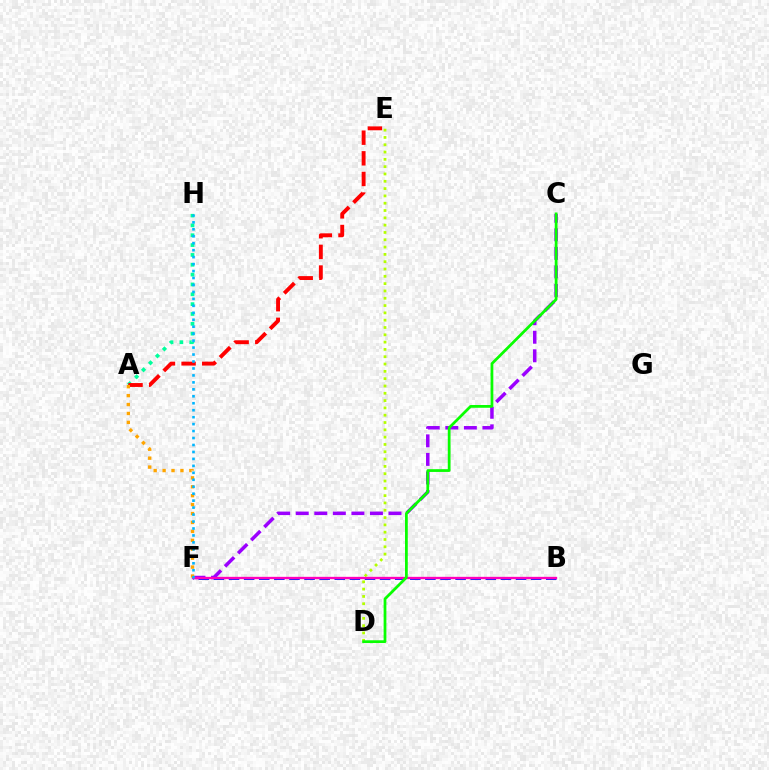{('A', 'H'): [{'color': '#00ff9d', 'line_style': 'dotted', 'thickness': 2.67}], ('D', 'E'): [{'color': '#b3ff00', 'line_style': 'dotted', 'thickness': 1.99}], ('C', 'F'): [{'color': '#9b00ff', 'line_style': 'dashed', 'thickness': 2.52}], ('B', 'F'): [{'color': '#0010ff', 'line_style': 'dashed', 'thickness': 2.05}, {'color': '#ff00bd', 'line_style': 'solid', 'thickness': 1.68}], ('C', 'D'): [{'color': '#08ff00', 'line_style': 'solid', 'thickness': 1.99}], ('A', 'E'): [{'color': '#ff0000', 'line_style': 'dashed', 'thickness': 2.8}], ('A', 'F'): [{'color': '#ffa500', 'line_style': 'dotted', 'thickness': 2.42}], ('F', 'H'): [{'color': '#00b5ff', 'line_style': 'dotted', 'thickness': 1.89}]}